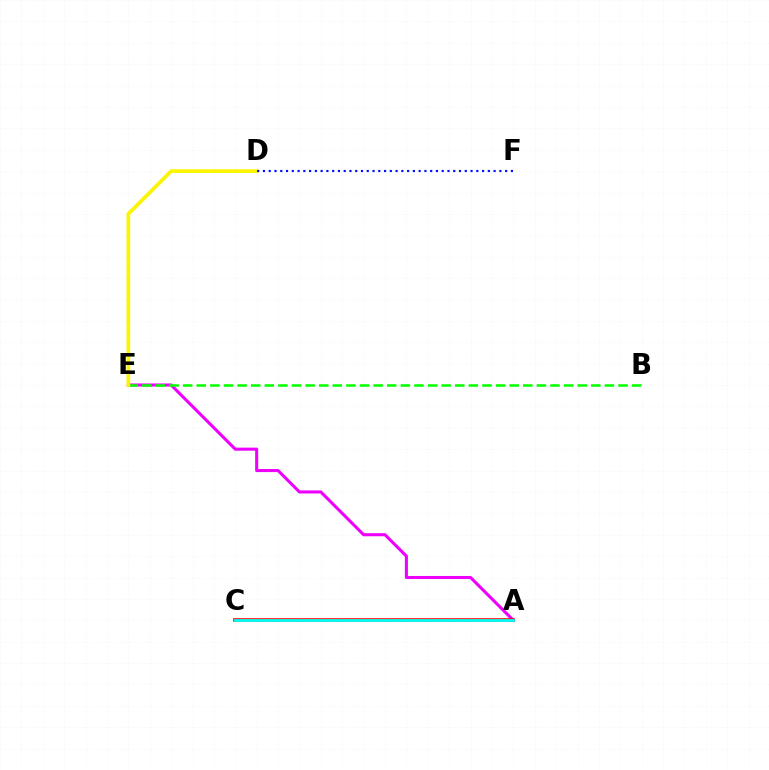{('A', 'E'): [{'color': '#ee00ff', 'line_style': 'solid', 'thickness': 2.21}], ('A', 'C'): [{'color': '#ff0000', 'line_style': 'solid', 'thickness': 2.59}, {'color': '#00fff6', 'line_style': 'solid', 'thickness': 2.01}], ('B', 'E'): [{'color': '#08ff00', 'line_style': 'dashed', 'thickness': 1.85}], ('D', 'E'): [{'color': '#fcf500', 'line_style': 'solid', 'thickness': 2.65}], ('D', 'F'): [{'color': '#0010ff', 'line_style': 'dotted', 'thickness': 1.57}]}